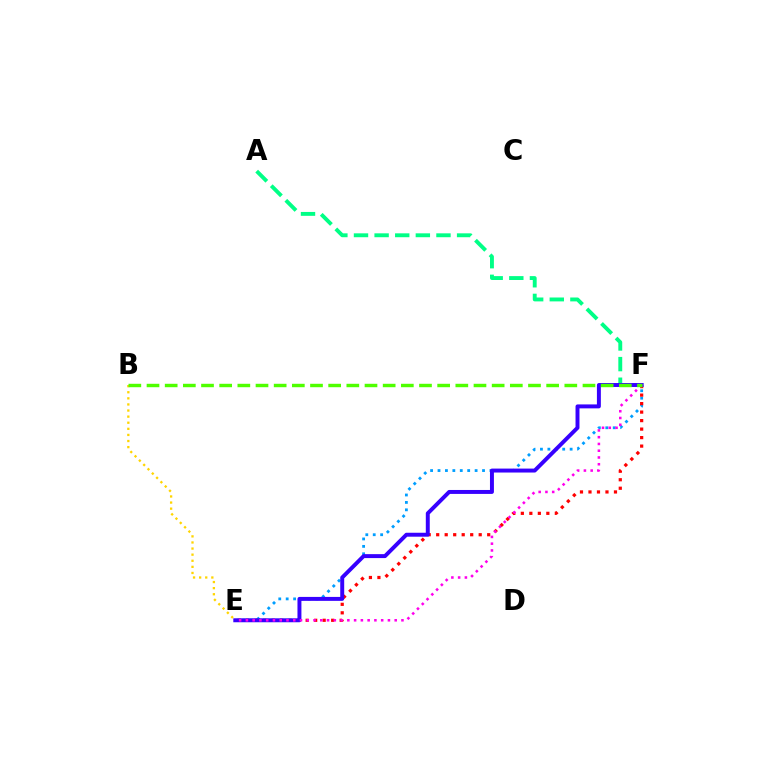{('E', 'F'): [{'color': '#009eff', 'line_style': 'dotted', 'thickness': 2.02}, {'color': '#ff0000', 'line_style': 'dotted', 'thickness': 2.31}, {'color': '#3700ff', 'line_style': 'solid', 'thickness': 2.84}, {'color': '#ff00ed', 'line_style': 'dotted', 'thickness': 1.84}], ('A', 'F'): [{'color': '#00ff86', 'line_style': 'dashed', 'thickness': 2.8}], ('B', 'E'): [{'color': '#ffd500', 'line_style': 'dotted', 'thickness': 1.66}], ('B', 'F'): [{'color': '#4fff00', 'line_style': 'dashed', 'thickness': 2.47}]}